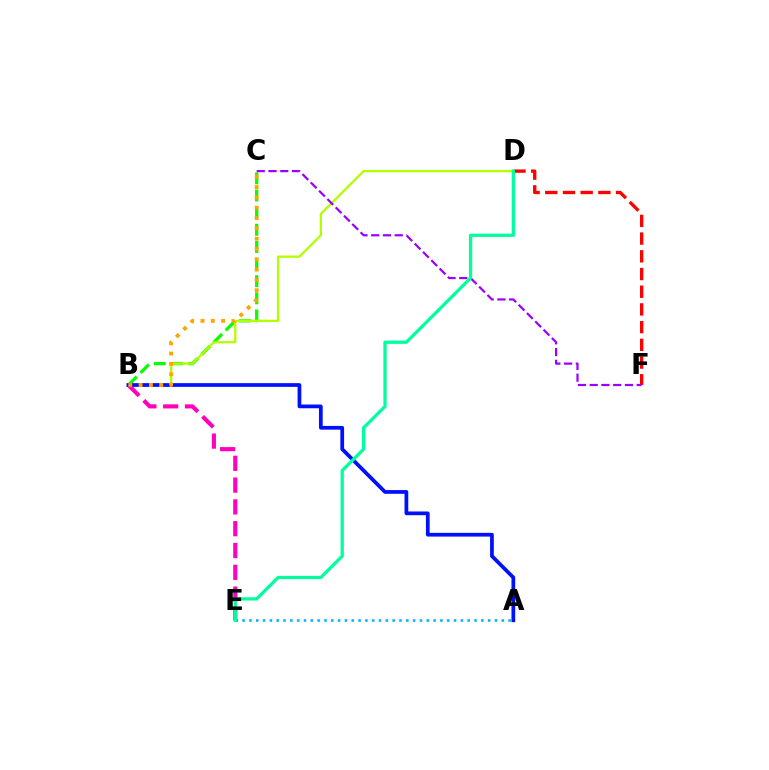{('D', 'F'): [{'color': '#ff0000', 'line_style': 'dashed', 'thickness': 2.41}], ('B', 'E'): [{'color': '#ff00bd', 'line_style': 'dashed', 'thickness': 2.96}], ('B', 'C'): [{'color': '#08ff00', 'line_style': 'dashed', 'thickness': 2.33}, {'color': '#ffa500', 'line_style': 'dotted', 'thickness': 2.8}], ('A', 'E'): [{'color': '#00b5ff', 'line_style': 'dotted', 'thickness': 1.85}], ('B', 'D'): [{'color': '#b3ff00', 'line_style': 'solid', 'thickness': 1.64}], ('A', 'B'): [{'color': '#0010ff', 'line_style': 'solid', 'thickness': 2.69}], ('C', 'F'): [{'color': '#9b00ff', 'line_style': 'dashed', 'thickness': 1.6}], ('D', 'E'): [{'color': '#00ff9d', 'line_style': 'solid', 'thickness': 2.35}]}